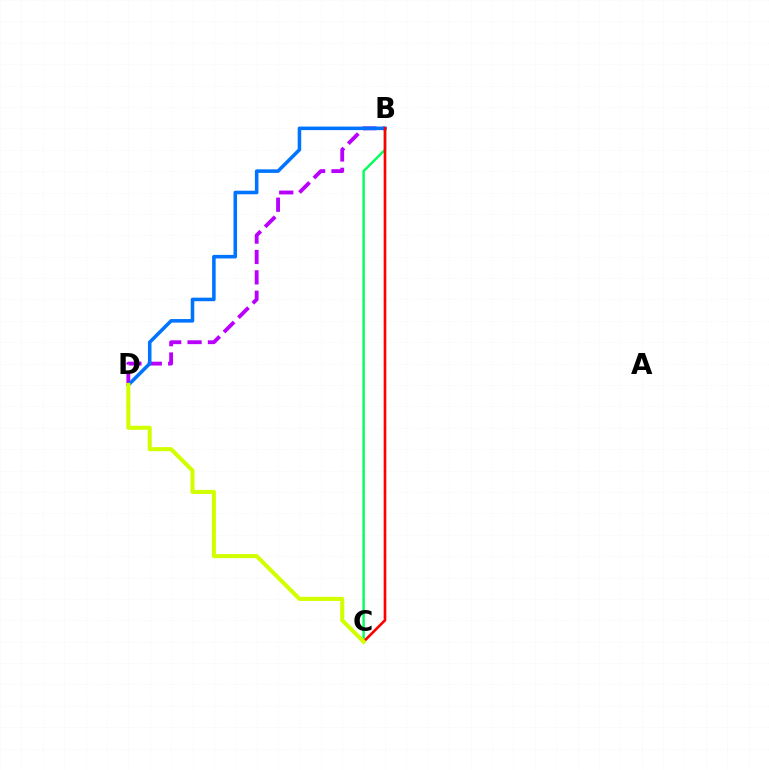{('B', 'D'): [{'color': '#b900ff', 'line_style': 'dashed', 'thickness': 2.77}, {'color': '#0074ff', 'line_style': 'solid', 'thickness': 2.56}], ('B', 'C'): [{'color': '#00ff5c', 'line_style': 'solid', 'thickness': 1.74}, {'color': '#ff0000', 'line_style': 'solid', 'thickness': 1.9}], ('C', 'D'): [{'color': '#d1ff00', 'line_style': 'solid', 'thickness': 2.93}]}